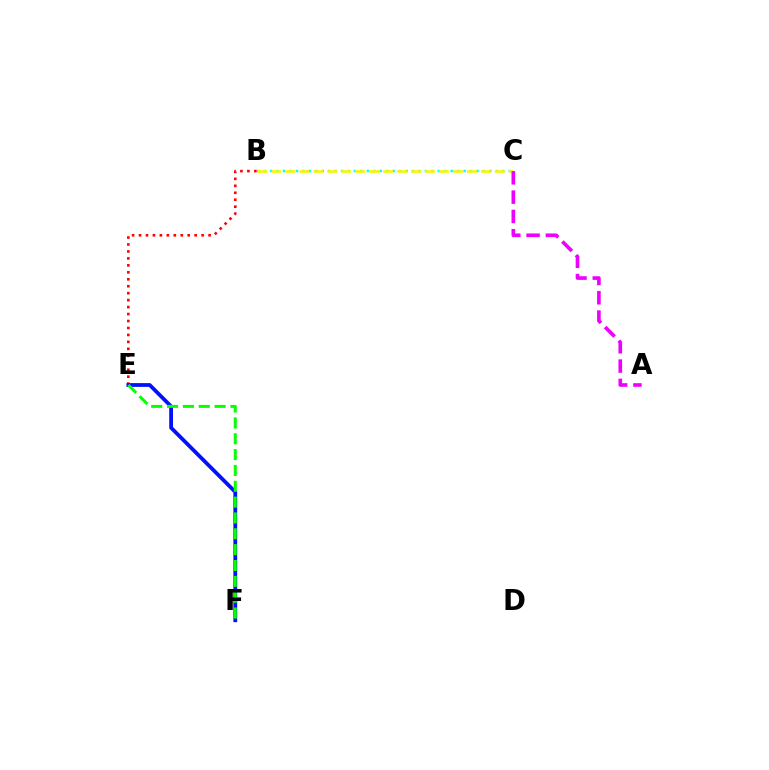{('B', 'C'): [{'color': '#00fff6', 'line_style': 'dotted', 'thickness': 1.75}, {'color': '#fcf500', 'line_style': 'dashed', 'thickness': 1.9}], ('B', 'E'): [{'color': '#ff0000', 'line_style': 'dotted', 'thickness': 1.89}], ('E', 'F'): [{'color': '#0010ff', 'line_style': 'solid', 'thickness': 2.72}, {'color': '#08ff00', 'line_style': 'dashed', 'thickness': 2.15}], ('A', 'C'): [{'color': '#ee00ff', 'line_style': 'dashed', 'thickness': 2.62}]}